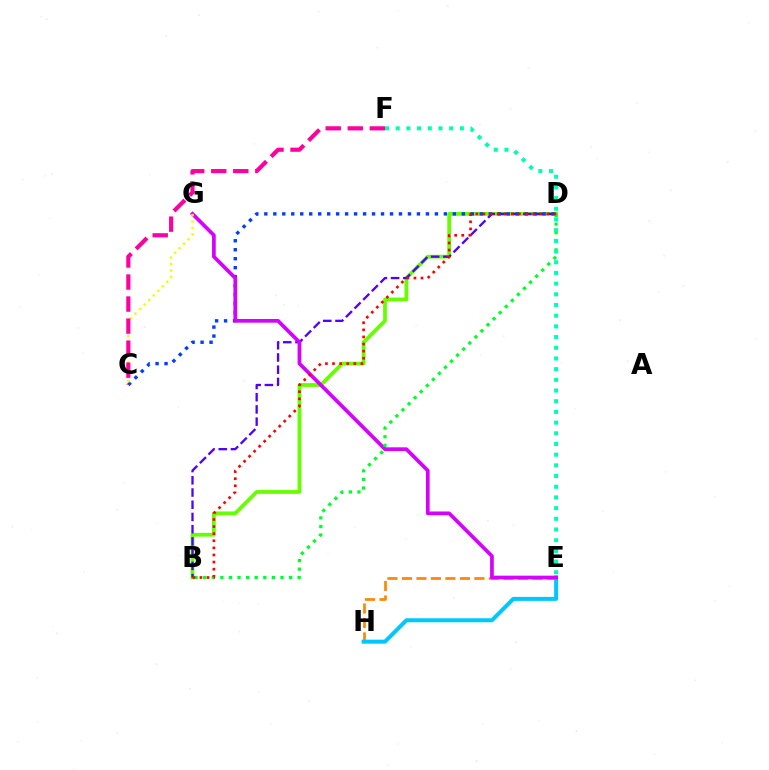{('E', 'H'): [{'color': '#ff8800', 'line_style': 'dashed', 'thickness': 1.97}, {'color': '#00c7ff', 'line_style': 'solid', 'thickness': 2.87}], ('B', 'D'): [{'color': '#66ff00', 'line_style': 'solid', 'thickness': 2.71}, {'color': '#4f00ff', 'line_style': 'dashed', 'thickness': 1.66}, {'color': '#00ff27', 'line_style': 'dotted', 'thickness': 2.33}, {'color': '#ff0000', 'line_style': 'dotted', 'thickness': 1.93}], ('C', 'D'): [{'color': '#003fff', 'line_style': 'dotted', 'thickness': 2.44}], ('E', 'G'): [{'color': '#d600ff', 'line_style': 'solid', 'thickness': 2.66}], ('C', 'G'): [{'color': '#eeff00', 'line_style': 'dotted', 'thickness': 1.75}], ('C', 'F'): [{'color': '#ff00a0', 'line_style': 'dashed', 'thickness': 2.99}], ('E', 'F'): [{'color': '#00ffaf', 'line_style': 'dotted', 'thickness': 2.9}]}